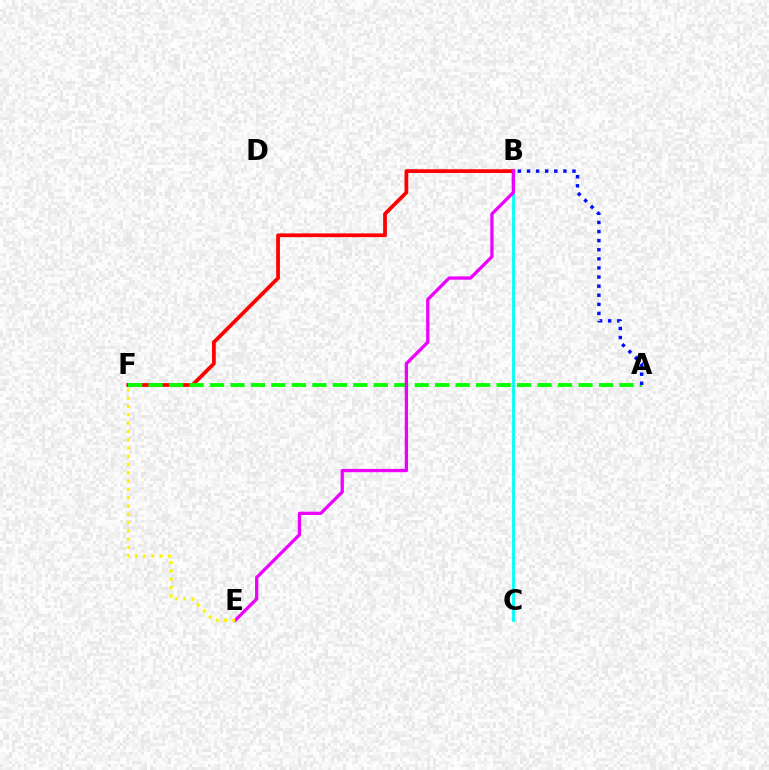{('B', 'F'): [{'color': '#ff0000', 'line_style': 'solid', 'thickness': 2.69}], ('B', 'C'): [{'color': '#00fff6', 'line_style': 'solid', 'thickness': 2.02}], ('A', 'F'): [{'color': '#08ff00', 'line_style': 'dashed', 'thickness': 2.78}], ('B', 'E'): [{'color': '#ee00ff', 'line_style': 'solid', 'thickness': 2.36}], ('A', 'B'): [{'color': '#0010ff', 'line_style': 'dotted', 'thickness': 2.47}], ('E', 'F'): [{'color': '#fcf500', 'line_style': 'dotted', 'thickness': 2.25}]}